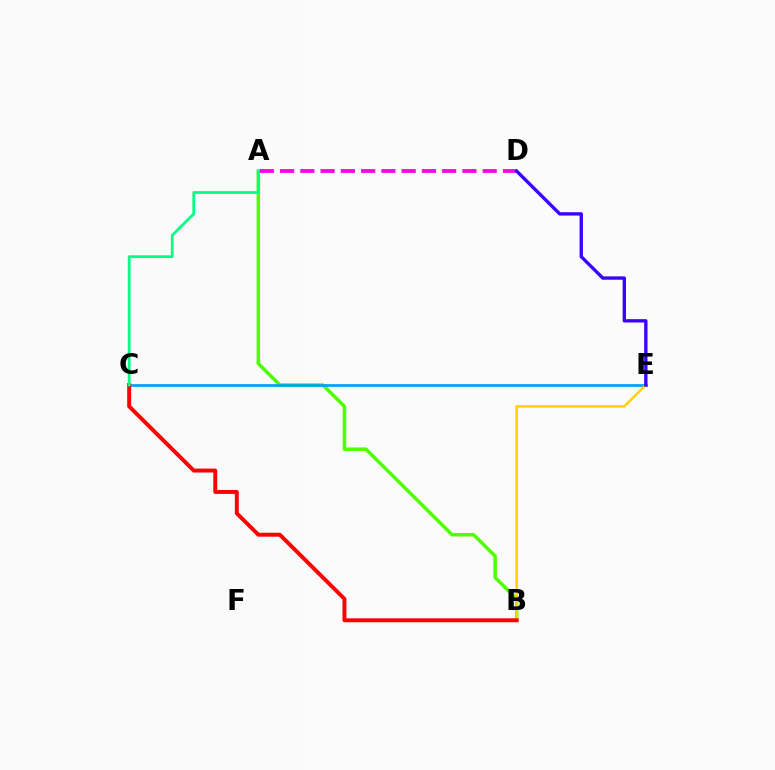{('A', 'B'): [{'color': '#4fff00', 'line_style': 'solid', 'thickness': 2.52}], ('C', 'E'): [{'color': '#009eff', 'line_style': 'solid', 'thickness': 1.95}], ('A', 'D'): [{'color': '#ff00ed', 'line_style': 'dashed', 'thickness': 2.75}], ('B', 'E'): [{'color': '#ffd500', 'line_style': 'solid', 'thickness': 1.86}], ('D', 'E'): [{'color': '#3700ff', 'line_style': 'solid', 'thickness': 2.41}], ('B', 'C'): [{'color': '#ff0000', 'line_style': 'solid', 'thickness': 2.84}], ('A', 'C'): [{'color': '#00ff86', 'line_style': 'solid', 'thickness': 2.0}]}